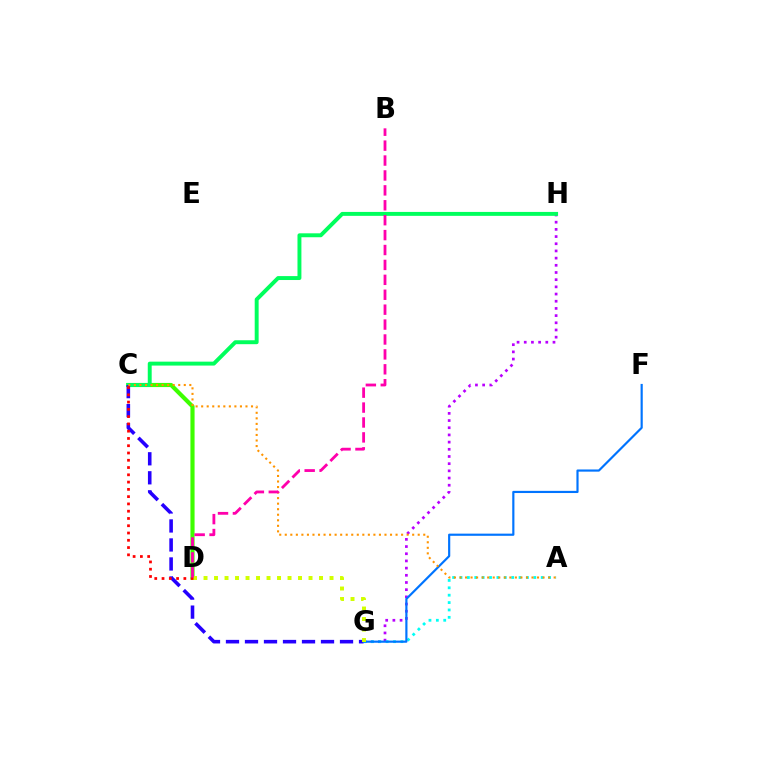{('G', 'H'): [{'color': '#b900ff', 'line_style': 'dotted', 'thickness': 1.95}], ('C', 'D'): [{'color': '#3dff00', 'line_style': 'solid', 'thickness': 2.99}, {'color': '#ff0000', 'line_style': 'dotted', 'thickness': 1.98}], ('C', 'H'): [{'color': '#00ff5c', 'line_style': 'solid', 'thickness': 2.83}], ('C', 'G'): [{'color': '#2500ff', 'line_style': 'dashed', 'thickness': 2.58}], ('A', 'G'): [{'color': '#00fff6', 'line_style': 'dotted', 'thickness': 2.01}], ('F', 'G'): [{'color': '#0074ff', 'line_style': 'solid', 'thickness': 1.56}], ('D', 'G'): [{'color': '#d1ff00', 'line_style': 'dotted', 'thickness': 2.85}], ('A', 'C'): [{'color': '#ff9400', 'line_style': 'dotted', 'thickness': 1.51}], ('B', 'D'): [{'color': '#ff00ac', 'line_style': 'dashed', 'thickness': 2.03}]}